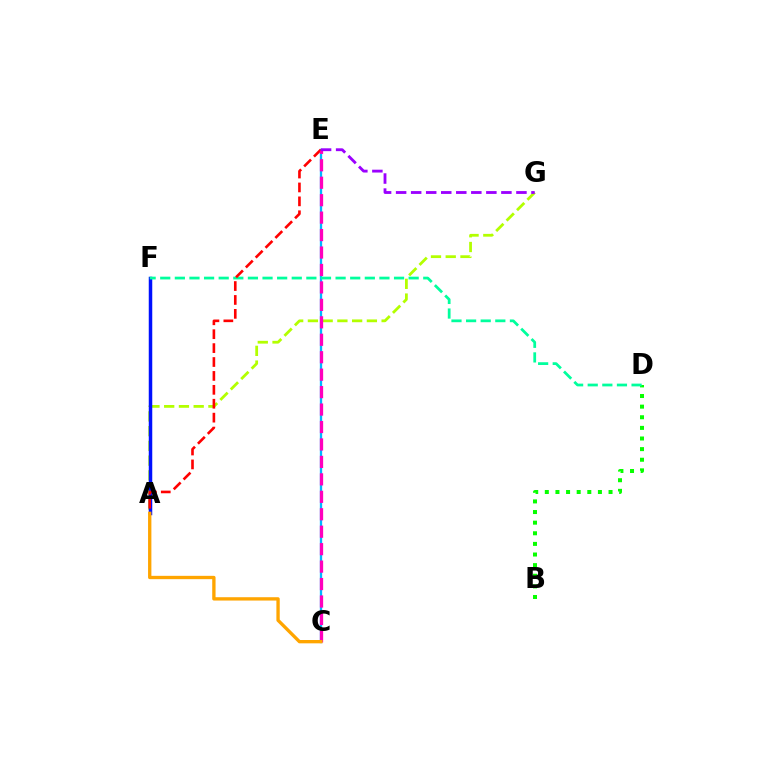{('C', 'E'): [{'color': '#00b5ff', 'line_style': 'solid', 'thickness': 1.66}, {'color': '#ff00bd', 'line_style': 'dashed', 'thickness': 2.37}], ('A', 'G'): [{'color': '#b3ff00', 'line_style': 'dashed', 'thickness': 2.0}], ('A', 'F'): [{'color': '#0010ff', 'line_style': 'solid', 'thickness': 2.52}], ('B', 'D'): [{'color': '#08ff00', 'line_style': 'dotted', 'thickness': 2.89}], ('D', 'F'): [{'color': '#00ff9d', 'line_style': 'dashed', 'thickness': 1.99}], ('A', 'E'): [{'color': '#ff0000', 'line_style': 'dashed', 'thickness': 1.89}], ('E', 'G'): [{'color': '#9b00ff', 'line_style': 'dashed', 'thickness': 2.04}], ('A', 'C'): [{'color': '#ffa500', 'line_style': 'solid', 'thickness': 2.4}]}